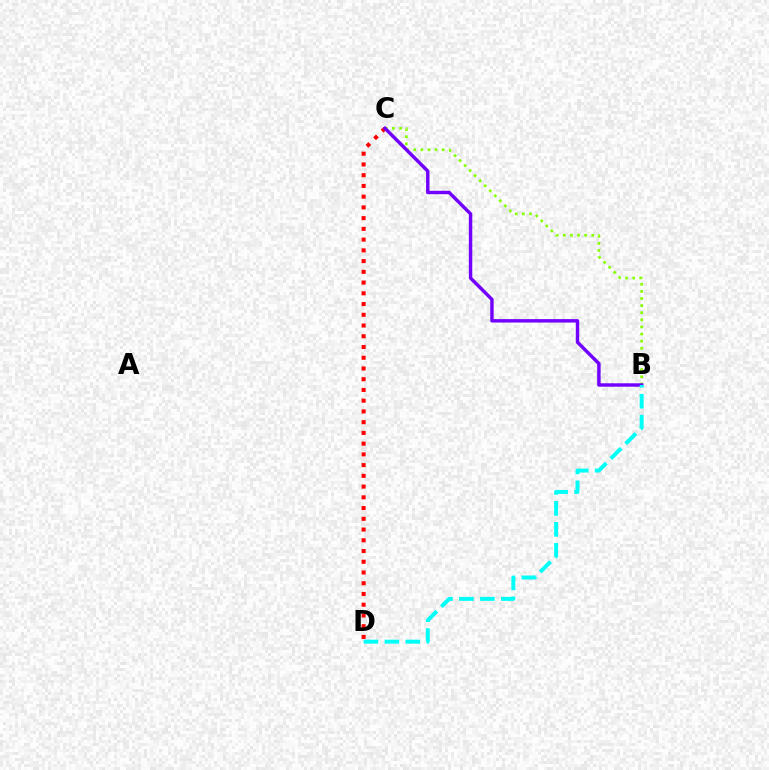{('C', 'D'): [{'color': '#ff0000', 'line_style': 'dotted', 'thickness': 2.92}], ('B', 'C'): [{'color': '#84ff00', 'line_style': 'dotted', 'thickness': 1.93}, {'color': '#7200ff', 'line_style': 'solid', 'thickness': 2.47}], ('B', 'D'): [{'color': '#00fff6', 'line_style': 'dashed', 'thickness': 2.85}]}